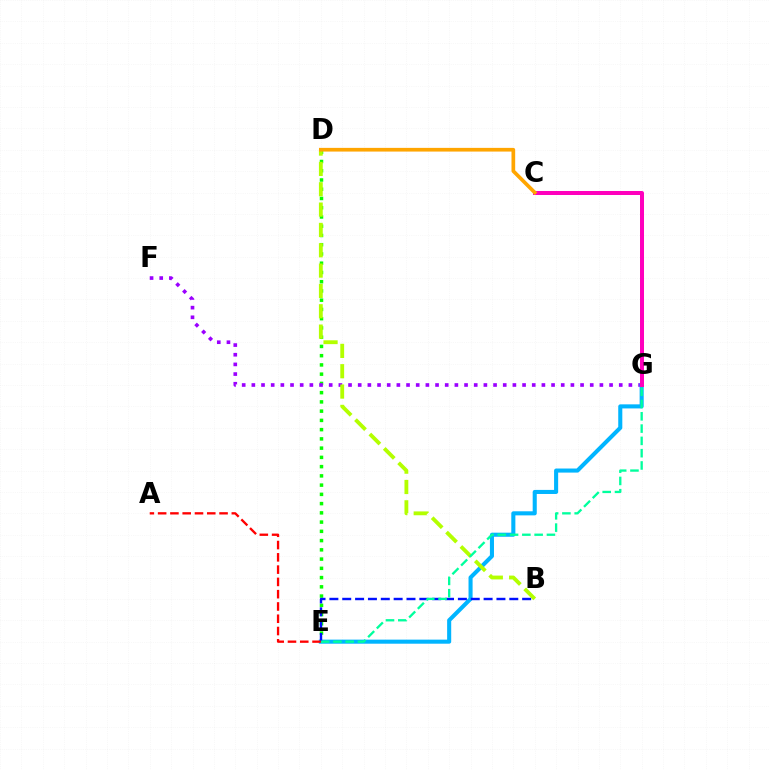{('D', 'E'): [{'color': '#08ff00', 'line_style': 'dotted', 'thickness': 2.51}], ('F', 'G'): [{'color': '#9b00ff', 'line_style': 'dotted', 'thickness': 2.63}], ('E', 'G'): [{'color': '#00b5ff', 'line_style': 'solid', 'thickness': 2.93}, {'color': '#00ff9d', 'line_style': 'dashed', 'thickness': 1.67}], ('B', 'D'): [{'color': '#b3ff00', 'line_style': 'dashed', 'thickness': 2.76}], ('B', 'E'): [{'color': '#0010ff', 'line_style': 'dashed', 'thickness': 1.75}], ('C', 'G'): [{'color': '#ff00bd', 'line_style': 'solid', 'thickness': 2.88}], ('C', 'D'): [{'color': '#ffa500', 'line_style': 'solid', 'thickness': 2.66}], ('A', 'E'): [{'color': '#ff0000', 'line_style': 'dashed', 'thickness': 1.67}]}